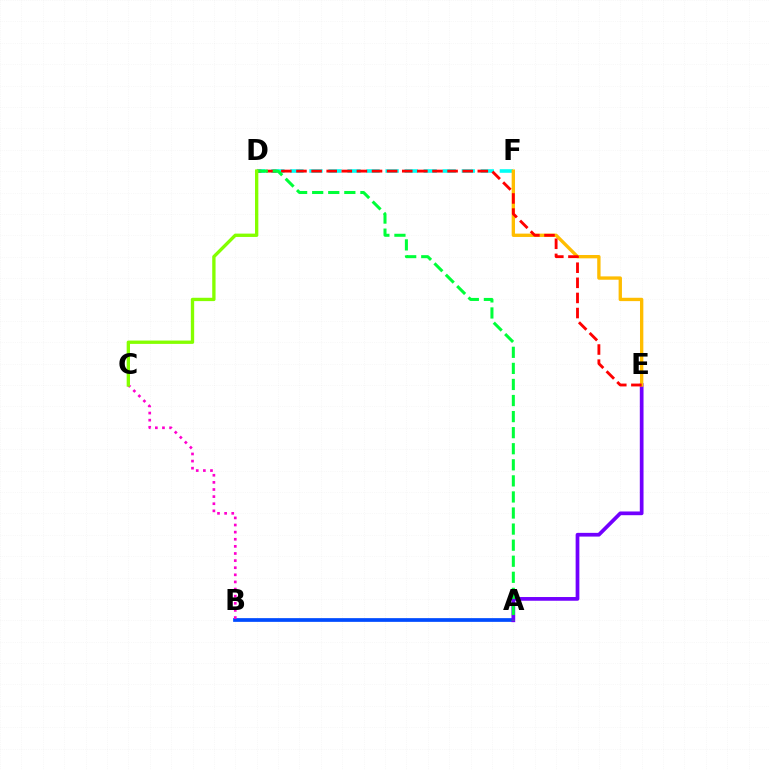{('A', 'B'): [{'color': '#004bff', 'line_style': 'solid', 'thickness': 2.68}], ('A', 'E'): [{'color': '#7200ff', 'line_style': 'solid', 'thickness': 2.68}], ('D', 'F'): [{'color': '#00fff6', 'line_style': 'dashed', 'thickness': 2.59}], ('E', 'F'): [{'color': '#ffbd00', 'line_style': 'solid', 'thickness': 2.4}], ('B', 'C'): [{'color': '#ff00cf', 'line_style': 'dotted', 'thickness': 1.93}], ('D', 'E'): [{'color': '#ff0000', 'line_style': 'dashed', 'thickness': 2.05}], ('A', 'D'): [{'color': '#00ff39', 'line_style': 'dashed', 'thickness': 2.18}], ('C', 'D'): [{'color': '#84ff00', 'line_style': 'solid', 'thickness': 2.4}]}